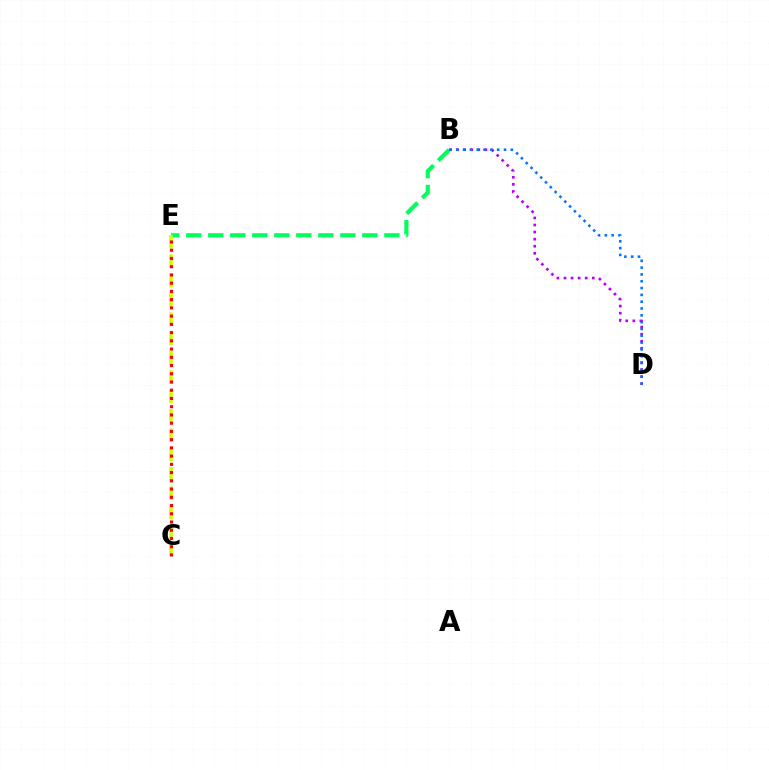{('B', 'D'): [{'color': '#b900ff', 'line_style': 'dotted', 'thickness': 1.92}, {'color': '#0074ff', 'line_style': 'dotted', 'thickness': 1.85}], ('B', 'E'): [{'color': '#00ff5c', 'line_style': 'dashed', 'thickness': 2.99}], ('C', 'E'): [{'color': '#d1ff00', 'line_style': 'dashed', 'thickness': 2.63}, {'color': '#ff0000', 'line_style': 'dotted', 'thickness': 2.24}]}